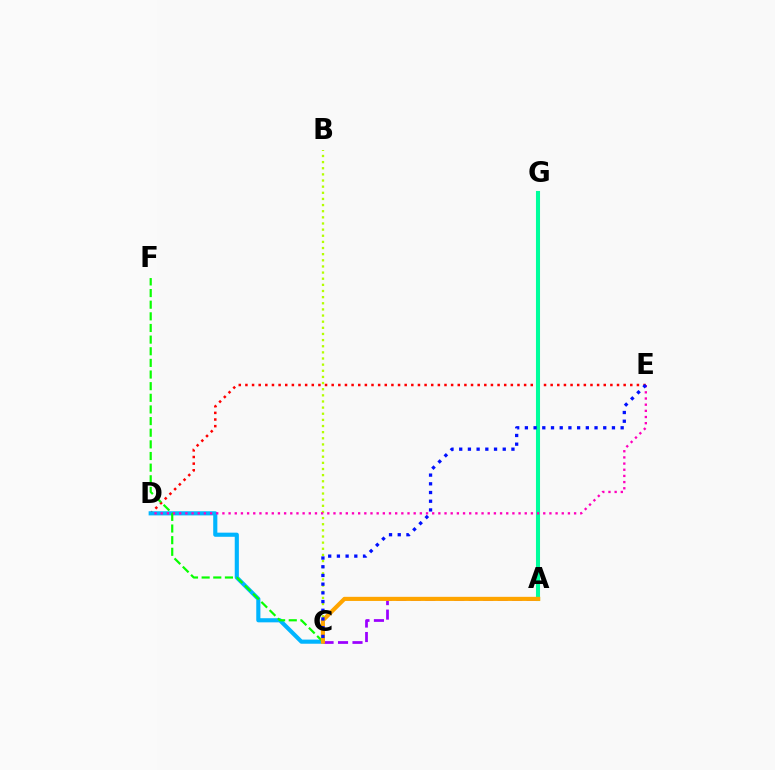{('B', 'C'): [{'color': '#b3ff00', 'line_style': 'dotted', 'thickness': 1.67}], ('D', 'E'): [{'color': '#ff0000', 'line_style': 'dotted', 'thickness': 1.8}, {'color': '#ff00bd', 'line_style': 'dotted', 'thickness': 1.68}], ('C', 'D'): [{'color': '#00b5ff', 'line_style': 'solid', 'thickness': 2.97}], ('A', 'G'): [{'color': '#00ff9d', 'line_style': 'solid', 'thickness': 2.93}], ('C', 'F'): [{'color': '#08ff00', 'line_style': 'dashed', 'thickness': 1.58}], ('A', 'C'): [{'color': '#9b00ff', 'line_style': 'dashed', 'thickness': 1.97}, {'color': '#ffa500', 'line_style': 'solid', 'thickness': 2.97}], ('C', 'E'): [{'color': '#0010ff', 'line_style': 'dotted', 'thickness': 2.37}]}